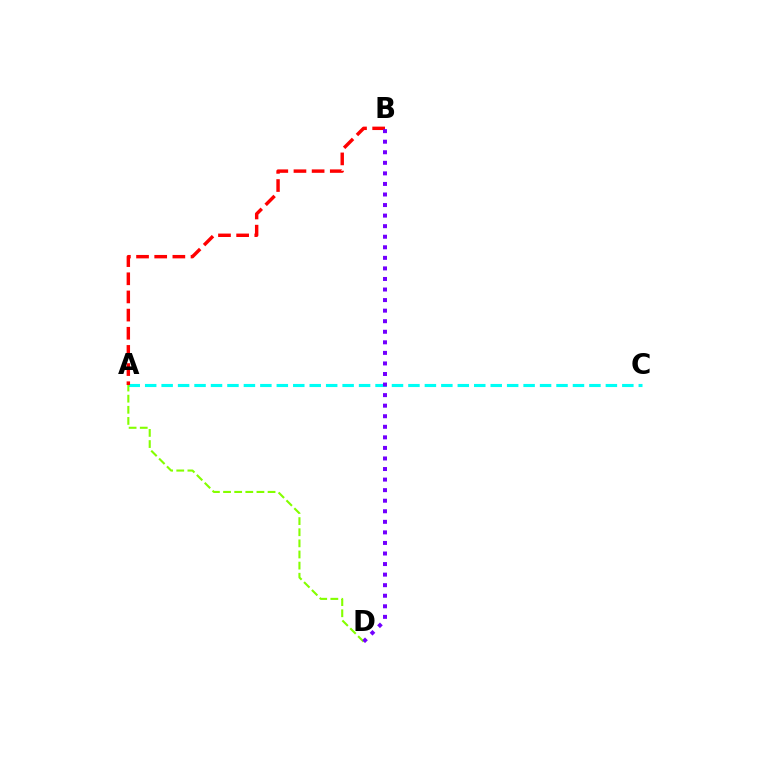{('A', 'C'): [{'color': '#00fff6', 'line_style': 'dashed', 'thickness': 2.24}], ('A', 'B'): [{'color': '#ff0000', 'line_style': 'dashed', 'thickness': 2.47}], ('A', 'D'): [{'color': '#84ff00', 'line_style': 'dashed', 'thickness': 1.51}], ('B', 'D'): [{'color': '#7200ff', 'line_style': 'dotted', 'thickness': 2.87}]}